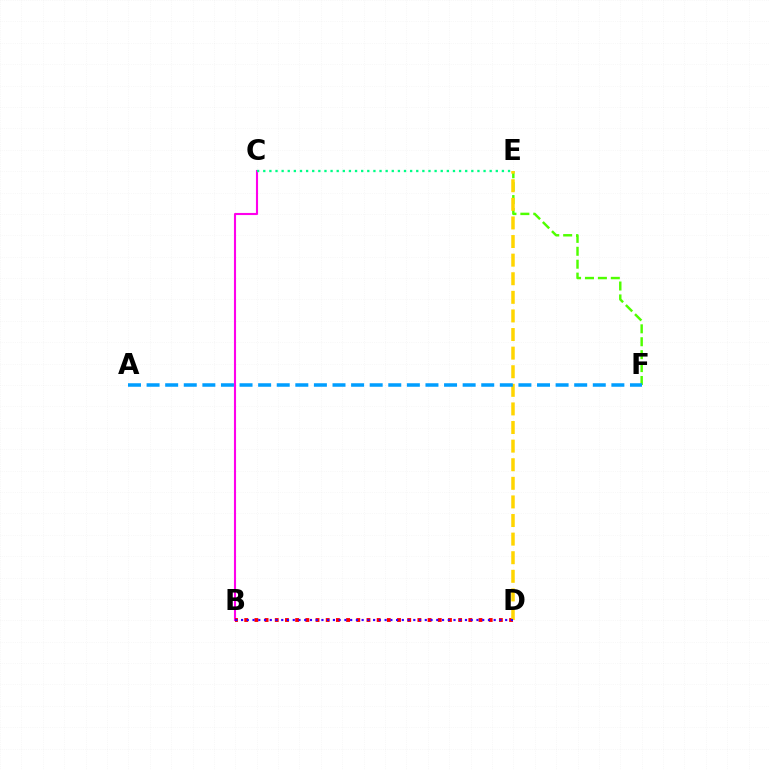{('E', 'F'): [{'color': '#4fff00', 'line_style': 'dashed', 'thickness': 1.75}], ('B', 'C'): [{'color': '#ff00ed', 'line_style': 'solid', 'thickness': 1.52}], ('C', 'E'): [{'color': '#00ff86', 'line_style': 'dotted', 'thickness': 1.66}], ('B', 'D'): [{'color': '#ff0000', 'line_style': 'dotted', 'thickness': 2.77}, {'color': '#3700ff', 'line_style': 'dotted', 'thickness': 1.56}], ('D', 'E'): [{'color': '#ffd500', 'line_style': 'dashed', 'thickness': 2.53}], ('A', 'F'): [{'color': '#009eff', 'line_style': 'dashed', 'thickness': 2.53}]}